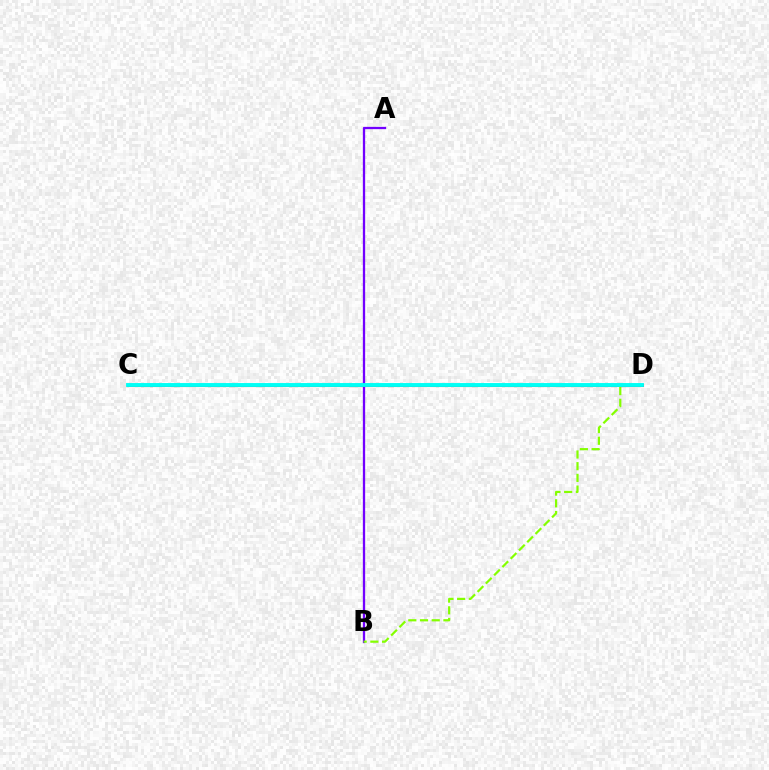{('A', 'B'): [{'color': '#7200ff', 'line_style': 'solid', 'thickness': 1.65}], ('B', 'D'): [{'color': '#84ff00', 'line_style': 'dashed', 'thickness': 1.59}], ('C', 'D'): [{'color': '#ff0000', 'line_style': 'solid', 'thickness': 2.22}, {'color': '#00fff6', 'line_style': 'solid', 'thickness': 2.8}]}